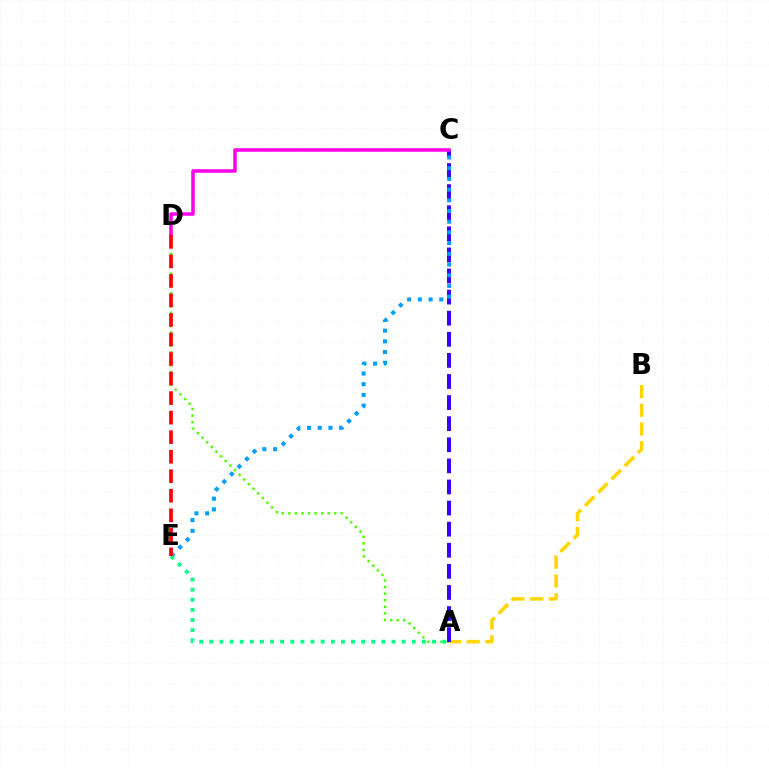{('A', 'B'): [{'color': '#ffd500', 'line_style': 'dashed', 'thickness': 2.55}], ('A', 'D'): [{'color': '#4fff00', 'line_style': 'dotted', 'thickness': 1.78}], ('A', 'C'): [{'color': '#3700ff', 'line_style': 'dashed', 'thickness': 2.87}], ('C', 'D'): [{'color': '#ff00ed', 'line_style': 'solid', 'thickness': 2.52}], ('C', 'E'): [{'color': '#009eff', 'line_style': 'dotted', 'thickness': 2.91}], ('A', 'E'): [{'color': '#00ff86', 'line_style': 'dotted', 'thickness': 2.75}], ('D', 'E'): [{'color': '#ff0000', 'line_style': 'dashed', 'thickness': 2.65}]}